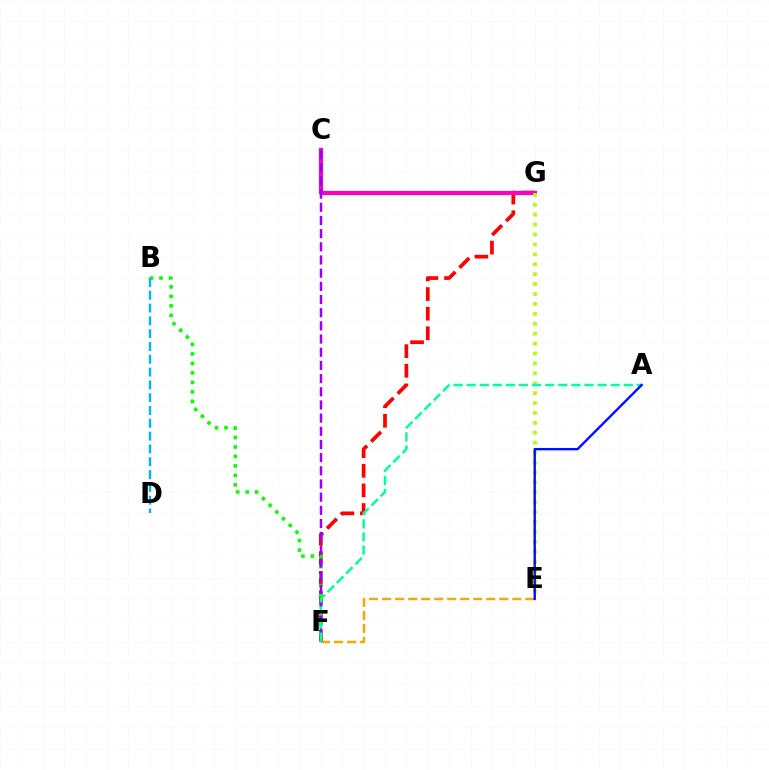{('F', 'G'): [{'color': '#ff0000', 'line_style': 'dashed', 'thickness': 2.67}], ('C', 'G'): [{'color': '#ff00bd', 'line_style': 'solid', 'thickness': 2.99}], ('E', 'F'): [{'color': '#ffa500', 'line_style': 'dashed', 'thickness': 1.77}], ('B', 'F'): [{'color': '#08ff00', 'line_style': 'dotted', 'thickness': 2.58}], ('E', 'G'): [{'color': '#b3ff00', 'line_style': 'dotted', 'thickness': 2.69}], ('C', 'F'): [{'color': '#9b00ff', 'line_style': 'dashed', 'thickness': 1.79}], ('A', 'F'): [{'color': '#00ff9d', 'line_style': 'dashed', 'thickness': 1.78}], ('A', 'E'): [{'color': '#0010ff', 'line_style': 'solid', 'thickness': 1.72}], ('B', 'D'): [{'color': '#00b5ff', 'line_style': 'dashed', 'thickness': 1.74}]}